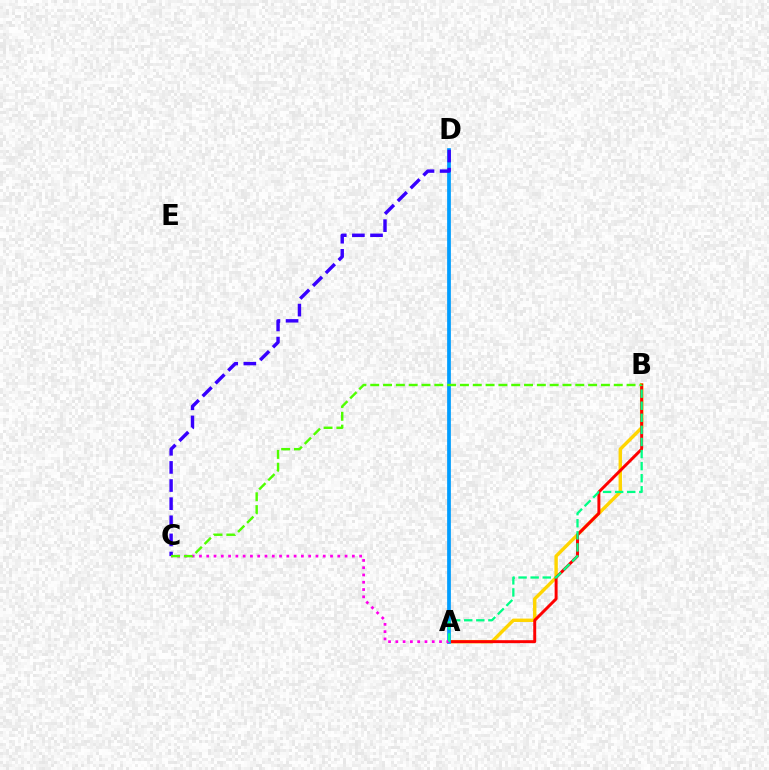{('A', 'B'): [{'color': '#ffd500', 'line_style': 'solid', 'thickness': 2.45}, {'color': '#ff0000', 'line_style': 'solid', 'thickness': 2.13}, {'color': '#00ff86', 'line_style': 'dashed', 'thickness': 1.64}], ('A', 'D'): [{'color': '#009eff', 'line_style': 'solid', 'thickness': 2.69}], ('C', 'D'): [{'color': '#3700ff', 'line_style': 'dashed', 'thickness': 2.46}], ('A', 'C'): [{'color': '#ff00ed', 'line_style': 'dotted', 'thickness': 1.98}], ('B', 'C'): [{'color': '#4fff00', 'line_style': 'dashed', 'thickness': 1.74}]}